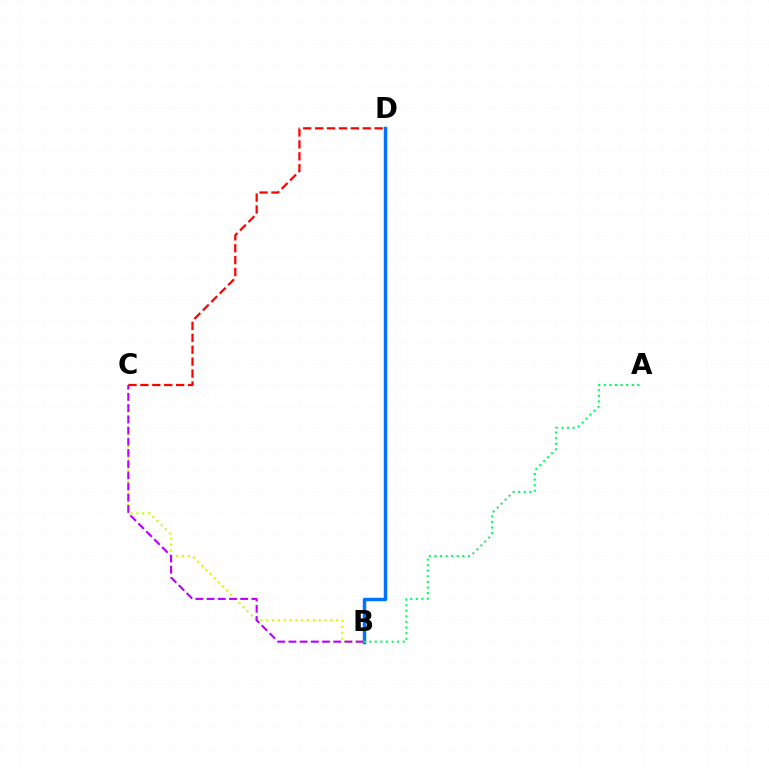{('B', 'D'): [{'color': '#0074ff', 'line_style': 'solid', 'thickness': 2.5}], ('A', 'B'): [{'color': '#00ff5c', 'line_style': 'dotted', 'thickness': 1.52}], ('B', 'C'): [{'color': '#d1ff00', 'line_style': 'dotted', 'thickness': 1.59}, {'color': '#b900ff', 'line_style': 'dashed', 'thickness': 1.52}], ('C', 'D'): [{'color': '#ff0000', 'line_style': 'dashed', 'thickness': 1.62}]}